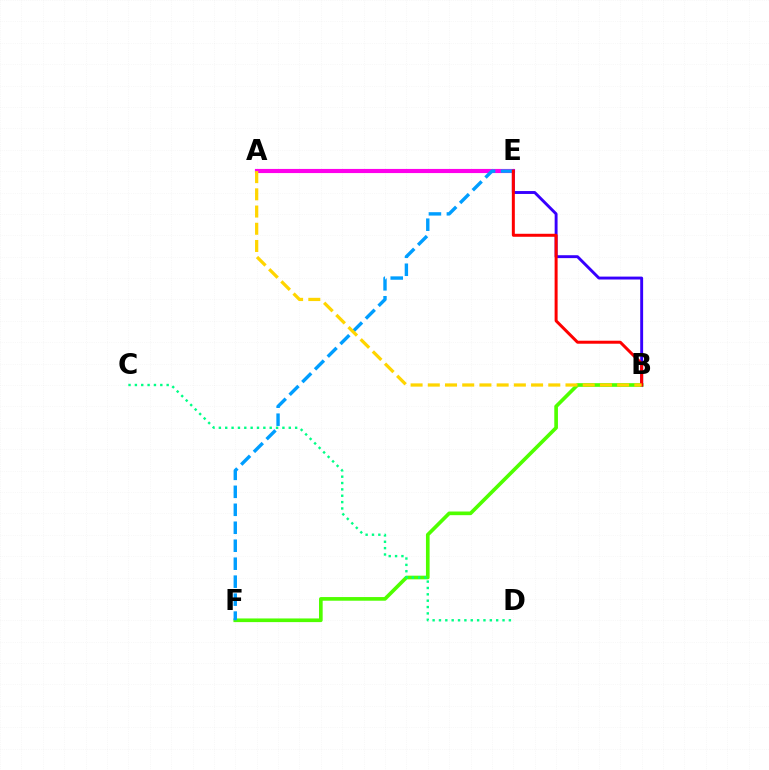{('A', 'E'): [{'color': '#ff00ed', 'line_style': 'solid', 'thickness': 2.97}], ('B', 'F'): [{'color': '#4fff00', 'line_style': 'solid', 'thickness': 2.63}], ('B', 'E'): [{'color': '#3700ff', 'line_style': 'solid', 'thickness': 2.09}, {'color': '#ff0000', 'line_style': 'solid', 'thickness': 2.16}], ('E', 'F'): [{'color': '#009eff', 'line_style': 'dashed', 'thickness': 2.44}], ('C', 'D'): [{'color': '#00ff86', 'line_style': 'dotted', 'thickness': 1.73}], ('A', 'B'): [{'color': '#ffd500', 'line_style': 'dashed', 'thickness': 2.34}]}